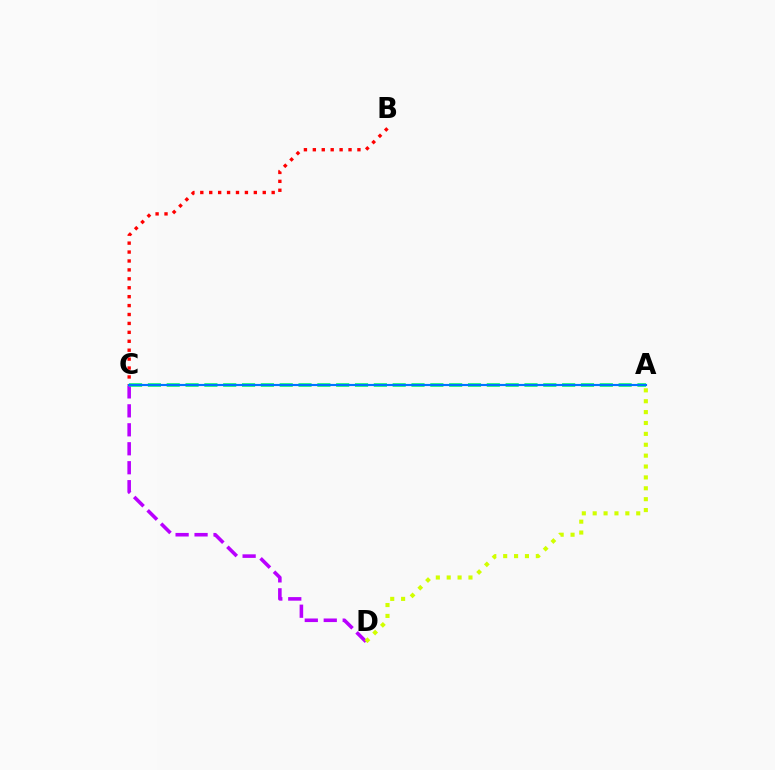{('C', 'D'): [{'color': '#b900ff', 'line_style': 'dashed', 'thickness': 2.58}], ('B', 'C'): [{'color': '#ff0000', 'line_style': 'dotted', 'thickness': 2.42}], ('A', 'D'): [{'color': '#d1ff00', 'line_style': 'dotted', 'thickness': 2.96}], ('A', 'C'): [{'color': '#00ff5c', 'line_style': 'dashed', 'thickness': 2.56}, {'color': '#0074ff', 'line_style': 'solid', 'thickness': 1.55}]}